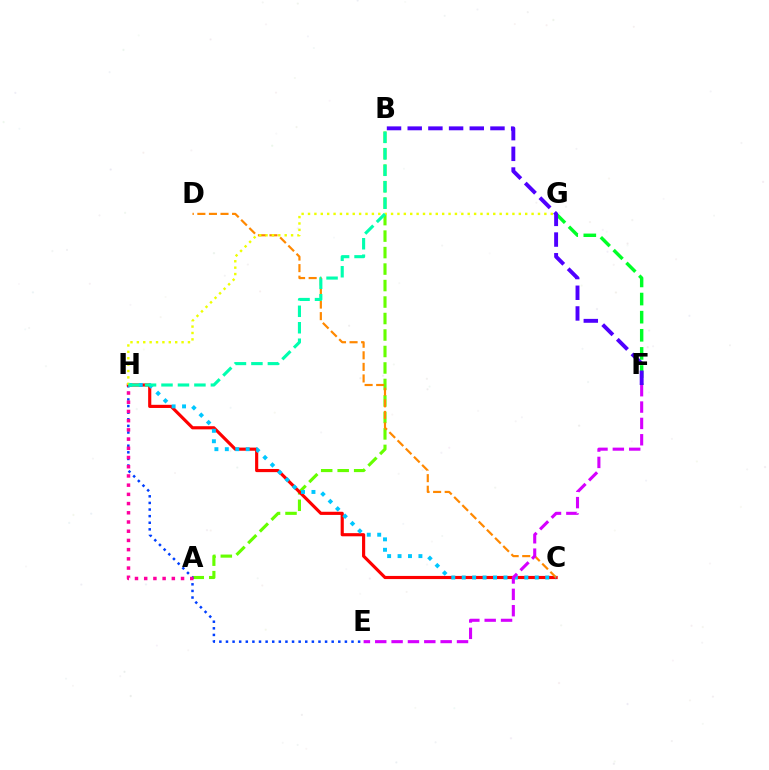{('A', 'B'): [{'color': '#66ff00', 'line_style': 'dashed', 'thickness': 2.24}], ('E', 'H'): [{'color': '#003fff', 'line_style': 'dotted', 'thickness': 1.8}], ('C', 'H'): [{'color': '#ff0000', 'line_style': 'solid', 'thickness': 2.27}, {'color': '#00c7ff', 'line_style': 'dotted', 'thickness': 2.83}], ('F', 'G'): [{'color': '#00ff27', 'line_style': 'dashed', 'thickness': 2.46}], ('C', 'D'): [{'color': '#ff8800', 'line_style': 'dashed', 'thickness': 1.57}], ('E', 'F'): [{'color': '#d600ff', 'line_style': 'dashed', 'thickness': 2.22}], ('B', 'F'): [{'color': '#4f00ff', 'line_style': 'dashed', 'thickness': 2.81}], ('G', 'H'): [{'color': '#eeff00', 'line_style': 'dotted', 'thickness': 1.74}], ('B', 'H'): [{'color': '#00ffaf', 'line_style': 'dashed', 'thickness': 2.24}], ('A', 'H'): [{'color': '#ff00a0', 'line_style': 'dotted', 'thickness': 2.5}]}